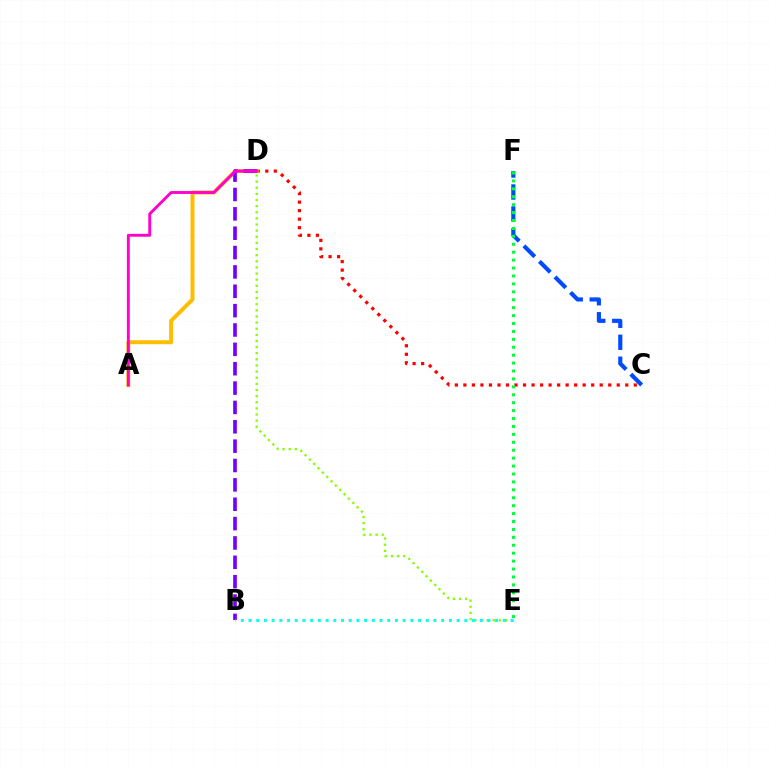{('C', 'D'): [{'color': '#ff0000', 'line_style': 'dotted', 'thickness': 2.31}], ('A', 'D'): [{'color': '#ffbd00', 'line_style': 'solid', 'thickness': 2.85}, {'color': '#ff00cf', 'line_style': 'solid', 'thickness': 2.08}], ('B', 'D'): [{'color': '#7200ff', 'line_style': 'dashed', 'thickness': 2.63}], ('C', 'F'): [{'color': '#004bff', 'line_style': 'dashed', 'thickness': 2.98}], ('D', 'E'): [{'color': '#84ff00', 'line_style': 'dotted', 'thickness': 1.67}], ('B', 'E'): [{'color': '#00fff6', 'line_style': 'dotted', 'thickness': 2.09}], ('E', 'F'): [{'color': '#00ff39', 'line_style': 'dotted', 'thickness': 2.15}]}